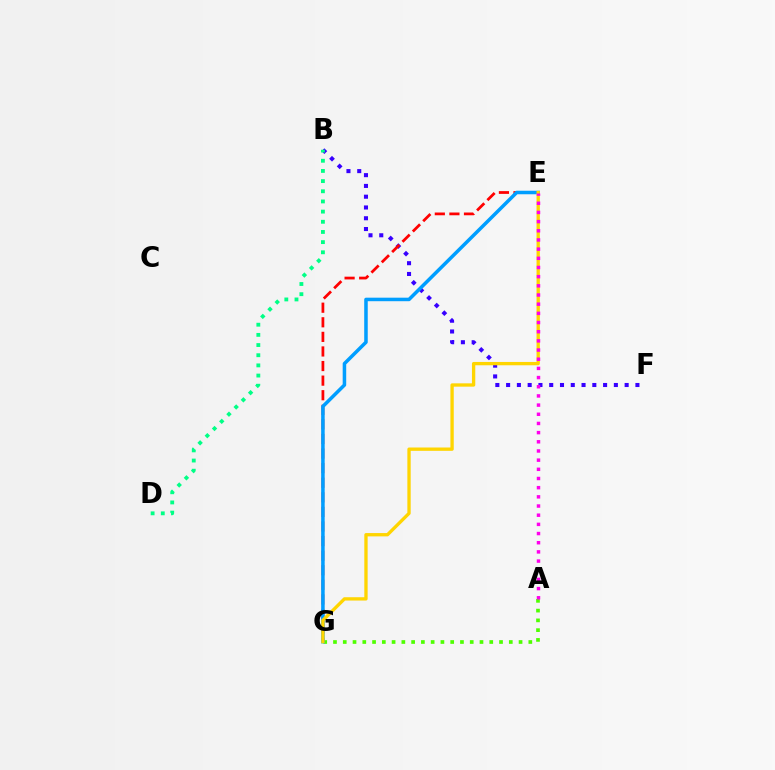{('A', 'G'): [{'color': '#4fff00', 'line_style': 'dotted', 'thickness': 2.65}], ('B', 'F'): [{'color': '#3700ff', 'line_style': 'dotted', 'thickness': 2.93}], ('B', 'D'): [{'color': '#00ff86', 'line_style': 'dotted', 'thickness': 2.76}], ('E', 'G'): [{'color': '#ff0000', 'line_style': 'dashed', 'thickness': 1.98}, {'color': '#009eff', 'line_style': 'solid', 'thickness': 2.54}, {'color': '#ffd500', 'line_style': 'solid', 'thickness': 2.39}], ('A', 'E'): [{'color': '#ff00ed', 'line_style': 'dotted', 'thickness': 2.49}]}